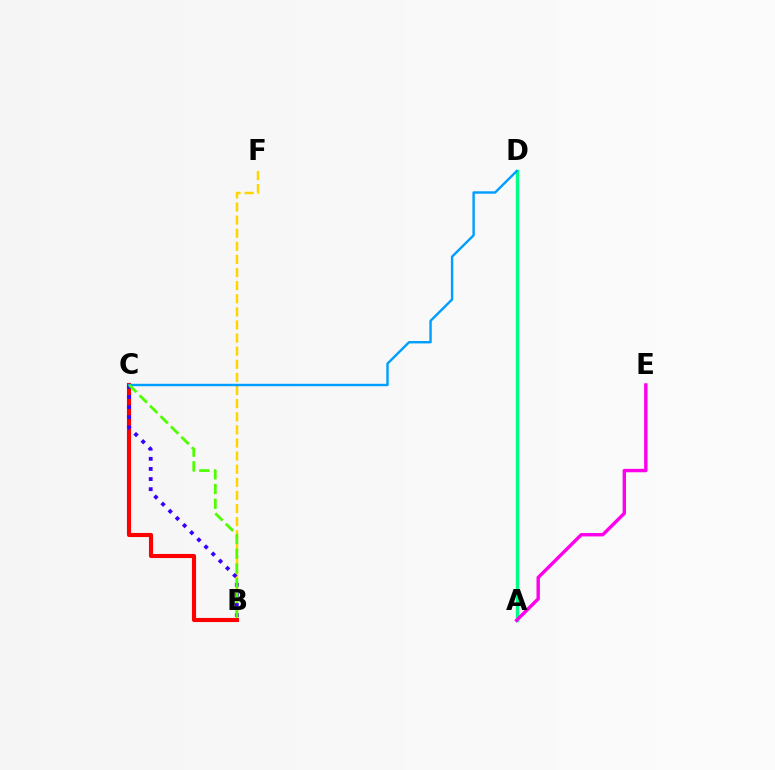{('A', 'D'): [{'color': '#00ff86', 'line_style': 'solid', 'thickness': 2.46}], ('B', 'C'): [{'color': '#ff0000', 'line_style': 'solid', 'thickness': 2.96}, {'color': '#3700ff', 'line_style': 'dotted', 'thickness': 2.75}, {'color': '#4fff00', 'line_style': 'dashed', 'thickness': 2.0}], ('A', 'E'): [{'color': '#ff00ed', 'line_style': 'solid', 'thickness': 2.45}], ('B', 'F'): [{'color': '#ffd500', 'line_style': 'dashed', 'thickness': 1.78}], ('C', 'D'): [{'color': '#009eff', 'line_style': 'solid', 'thickness': 1.74}]}